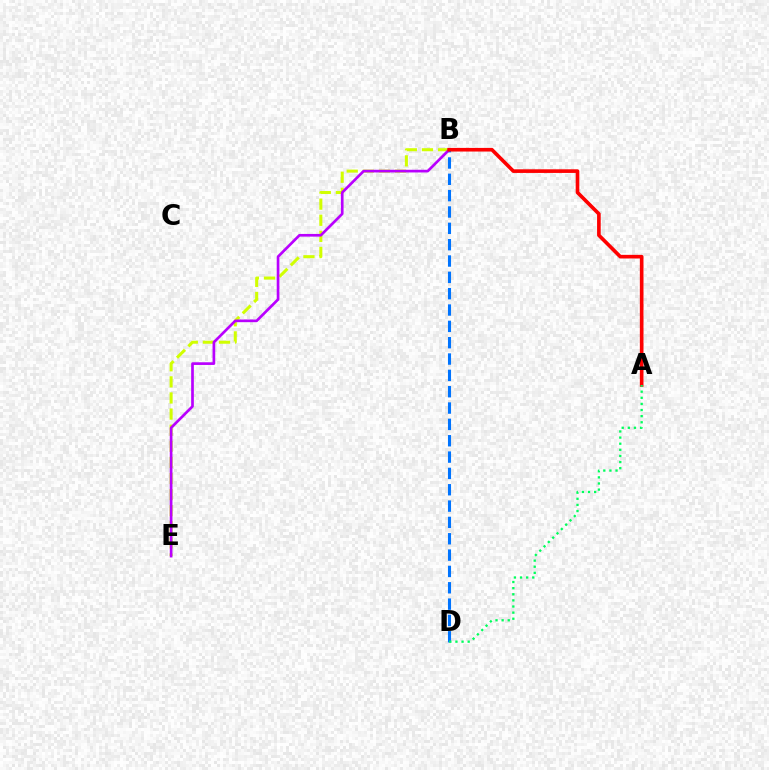{('B', 'D'): [{'color': '#0074ff', 'line_style': 'dashed', 'thickness': 2.22}], ('B', 'E'): [{'color': '#d1ff00', 'line_style': 'dashed', 'thickness': 2.19}, {'color': '#b900ff', 'line_style': 'solid', 'thickness': 1.93}], ('A', 'B'): [{'color': '#ff0000', 'line_style': 'solid', 'thickness': 2.62}], ('A', 'D'): [{'color': '#00ff5c', 'line_style': 'dotted', 'thickness': 1.66}]}